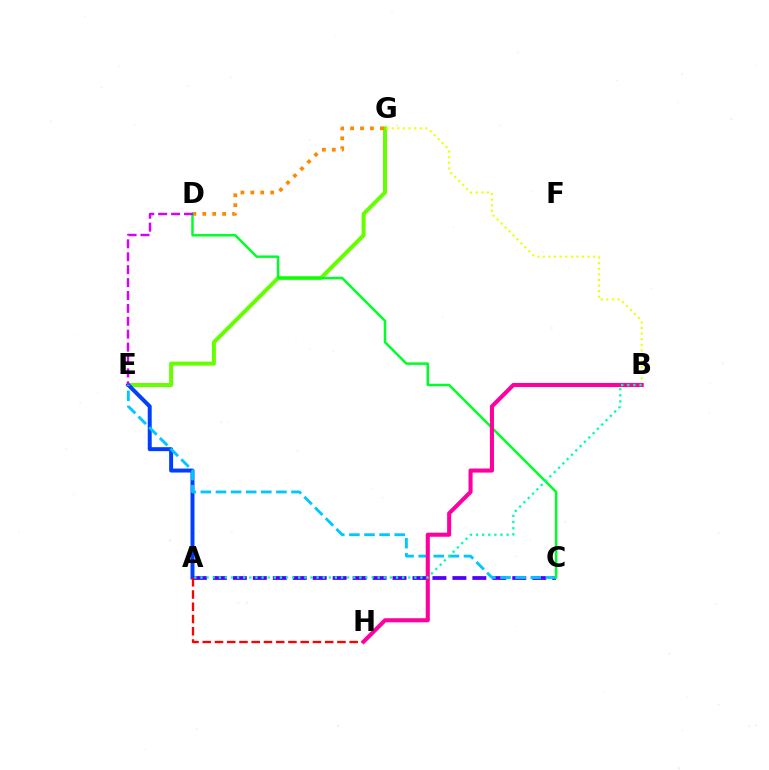{('E', 'G'): [{'color': '#66ff00', 'line_style': 'solid', 'thickness': 2.87}], ('A', 'E'): [{'color': '#003fff', 'line_style': 'solid', 'thickness': 2.85}], ('B', 'G'): [{'color': '#eeff00', 'line_style': 'dotted', 'thickness': 1.52}], ('A', 'C'): [{'color': '#4f00ff', 'line_style': 'dashed', 'thickness': 2.71}], ('C', 'E'): [{'color': '#00c7ff', 'line_style': 'dashed', 'thickness': 2.05}], ('A', 'H'): [{'color': '#ff0000', 'line_style': 'dashed', 'thickness': 1.66}], ('D', 'G'): [{'color': '#ff8800', 'line_style': 'dotted', 'thickness': 2.69}], ('C', 'D'): [{'color': '#00ff27', 'line_style': 'solid', 'thickness': 1.79}], ('B', 'H'): [{'color': '#ff00a0', 'line_style': 'solid', 'thickness': 2.94}], ('D', 'E'): [{'color': '#d600ff', 'line_style': 'dashed', 'thickness': 1.75}], ('A', 'B'): [{'color': '#00ffaf', 'line_style': 'dotted', 'thickness': 1.66}]}